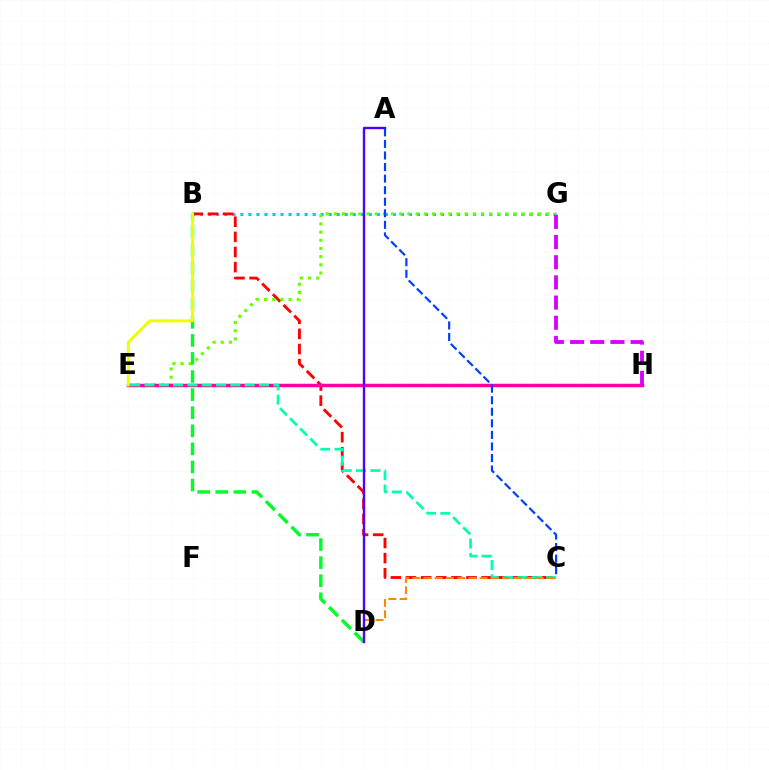{('B', 'G'): [{'color': '#00c7ff', 'line_style': 'dotted', 'thickness': 2.18}], ('B', 'C'): [{'color': '#ff0000', 'line_style': 'dashed', 'thickness': 2.05}], ('E', 'G'): [{'color': '#66ff00', 'line_style': 'dotted', 'thickness': 2.22}], ('E', 'H'): [{'color': '#ff00a0', 'line_style': 'solid', 'thickness': 2.5}], ('B', 'D'): [{'color': '#00ff27', 'line_style': 'dashed', 'thickness': 2.46}], ('C', 'E'): [{'color': '#00ffaf', 'line_style': 'dashed', 'thickness': 1.94}], ('C', 'D'): [{'color': '#ff8800', 'line_style': 'dashed', 'thickness': 1.53}], ('A', 'D'): [{'color': '#4f00ff', 'line_style': 'solid', 'thickness': 1.72}], ('A', 'C'): [{'color': '#003fff', 'line_style': 'dashed', 'thickness': 1.57}], ('G', 'H'): [{'color': '#d600ff', 'line_style': 'dashed', 'thickness': 2.74}], ('B', 'E'): [{'color': '#eeff00', 'line_style': 'solid', 'thickness': 2.13}]}